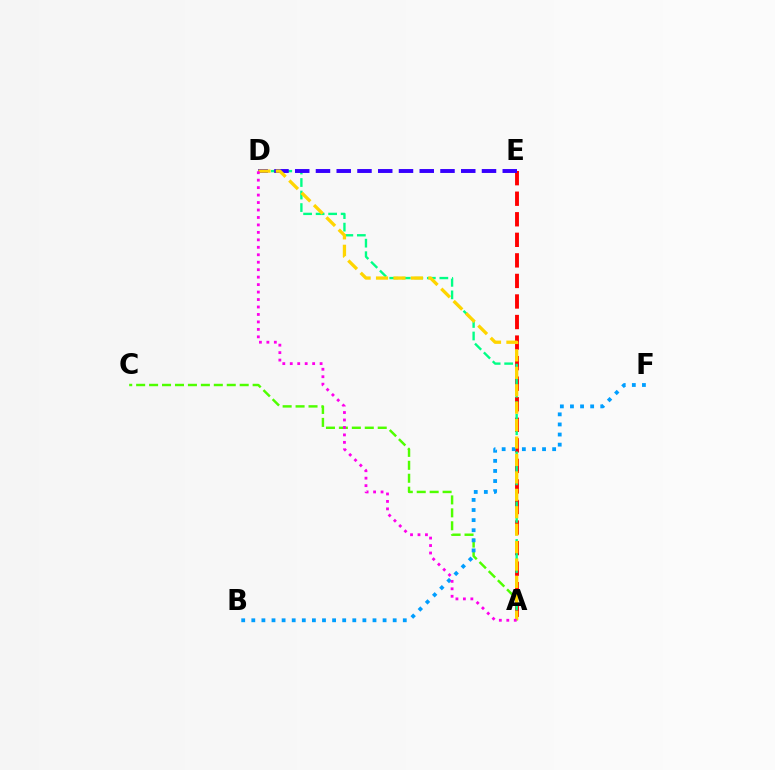{('A', 'E'): [{'color': '#ff0000', 'line_style': 'dashed', 'thickness': 2.79}], ('A', 'C'): [{'color': '#4fff00', 'line_style': 'dashed', 'thickness': 1.76}], ('A', 'D'): [{'color': '#00ff86', 'line_style': 'dashed', 'thickness': 1.7}, {'color': '#ffd500', 'line_style': 'dashed', 'thickness': 2.37}, {'color': '#ff00ed', 'line_style': 'dotted', 'thickness': 2.03}], ('B', 'F'): [{'color': '#009eff', 'line_style': 'dotted', 'thickness': 2.74}], ('D', 'E'): [{'color': '#3700ff', 'line_style': 'dashed', 'thickness': 2.82}]}